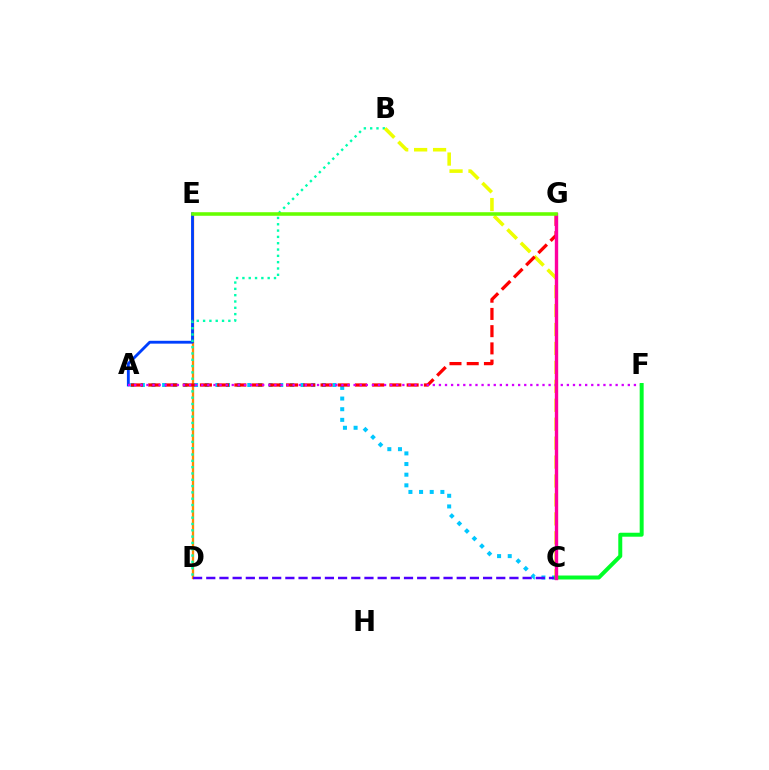{('D', 'E'): [{'color': '#ff8800', 'line_style': 'solid', 'thickness': 1.67}], ('A', 'E'): [{'color': '#003fff', 'line_style': 'solid', 'thickness': 2.05}], ('B', 'D'): [{'color': '#00ffaf', 'line_style': 'dotted', 'thickness': 1.72}], ('A', 'C'): [{'color': '#00c7ff', 'line_style': 'dotted', 'thickness': 2.89}], ('B', 'C'): [{'color': '#eeff00', 'line_style': 'dashed', 'thickness': 2.57}], ('C', 'D'): [{'color': '#4f00ff', 'line_style': 'dashed', 'thickness': 1.79}], ('A', 'G'): [{'color': '#ff0000', 'line_style': 'dashed', 'thickness': 2.34}], ('A', 'F'): [{'color': '#d600ff', 'line_style': 'dotted', 'thickness': 1.66}], ('C', 'F'): [{'color': '#00ff27', 'line_style': 'solid', 'thickness': 2.86}], ('C', 'G'): [{'color': '#ff00a0', 'line_style': 'solid', 'thickness': 2.43}], ('E', 'G'): [{'color': '#66ff00', 'line_style': 'solid', 'thickness': 2.56}]}